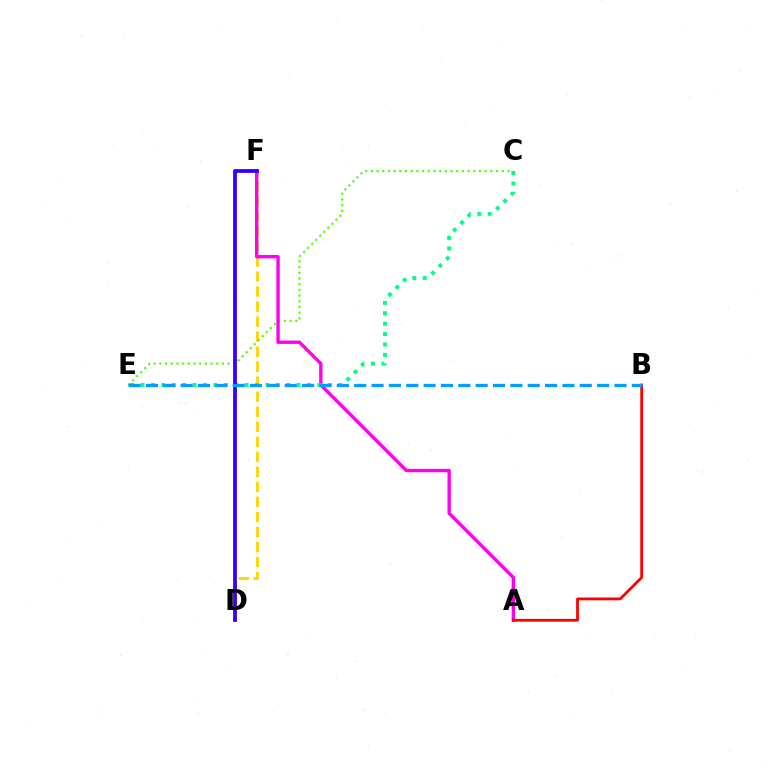{('D', 'F'): [{'color': '#ffd500', 'line_style': 'dashed', 'thickness': 2.04}, {'color': '#3700ff', 'line_style': 'solid', 'thickness': 2.73}], ('C', 'E'): [{'color': '#4fff00', 'line_style': 'dotted', 'thickness': 1.55}, {'color': '#00ff86', 'line_style': 'dotted', 'thickness': 2.83}], ('A', 'F'): [{'color': '#ff00ed', 'line_style': 'solid', 'thickness': 2.41}], ('A', 'B'): [{'color': '#ff0000', 'line_style': 'solid', 'thickness': 2.01}], ('B', 'E'): [{'color': '#009eff', 'line_style': 'dashed', 'thickness': 2.36}]}